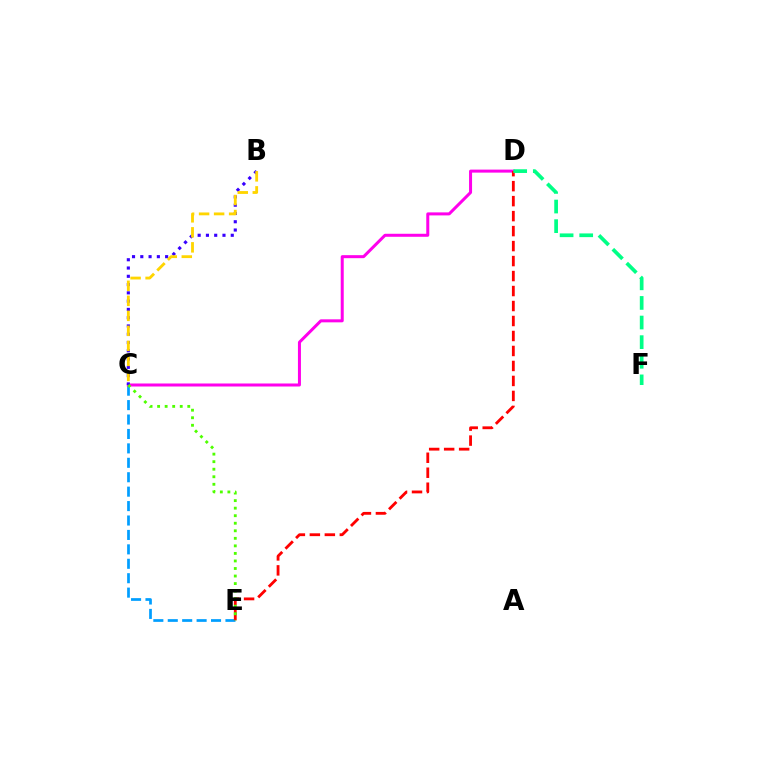{('C', 'E'): [{'color': '#009eff', 'line_style': 'dashed', 'thickness': 1.96}, {'color': '#4fff00', 'line_style': 'dotted', 'thickness': 2.05}], ('C', 'D'): [{'color': '#ff00ed', 'line_style': 'solid', 'thickness': 2.17}], ('B', 'C'): [{'color': '#3700ff', 'line_style': 'dotted', 'thickness': 2.25}, {'color': '#ffd500', 'line_style': 'dashed', 'thickness': 2.04}], ('D', 'E'): [{'color': '#ff0000', 'line_style': 'dashed', 'thickness': 2.04}], ('D', 'F'): [{'color': '#00ff86', 'line_style': 'dashed', 'thickness': 2.66}]}